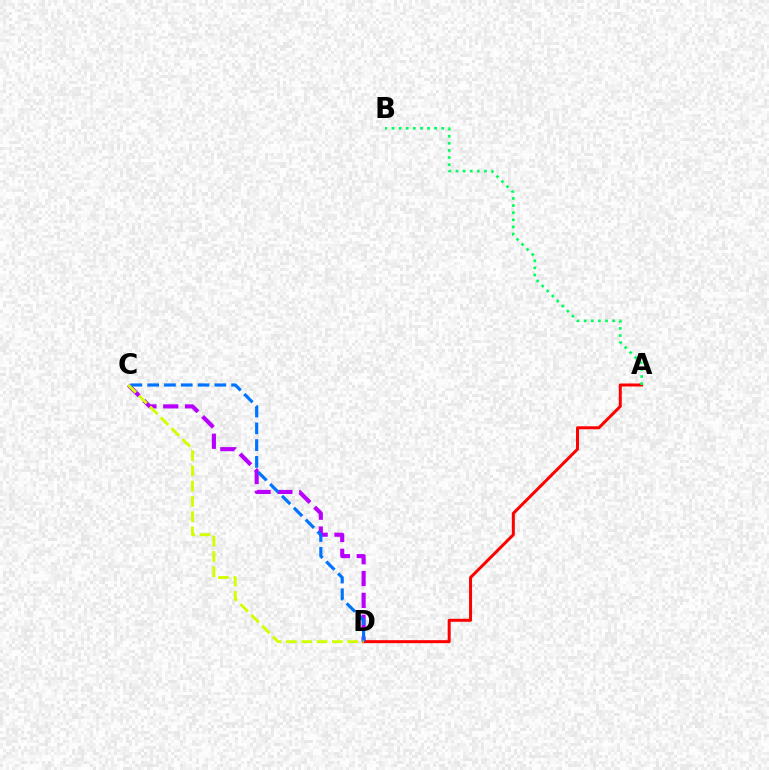{('C', 'D'): [{'color': '#b900ff', 'line_style': 'dashed', 'thickness': 2.97}, {'color': '#0074ff', 'line_style': 'dashed', 'thickness': 2.28}, {'color': '#d1ff00', 'line_style': 'dashed', 'thickness': 2.08}], ('A', 'D'): [{'color': '#ff0000', 'line_style': 'solid', 'thickness': 2.16}], ('A', 'B'): [{'color': '#00ff5c', 'line_style': 'dotted', 'thickness': 1.93}]}